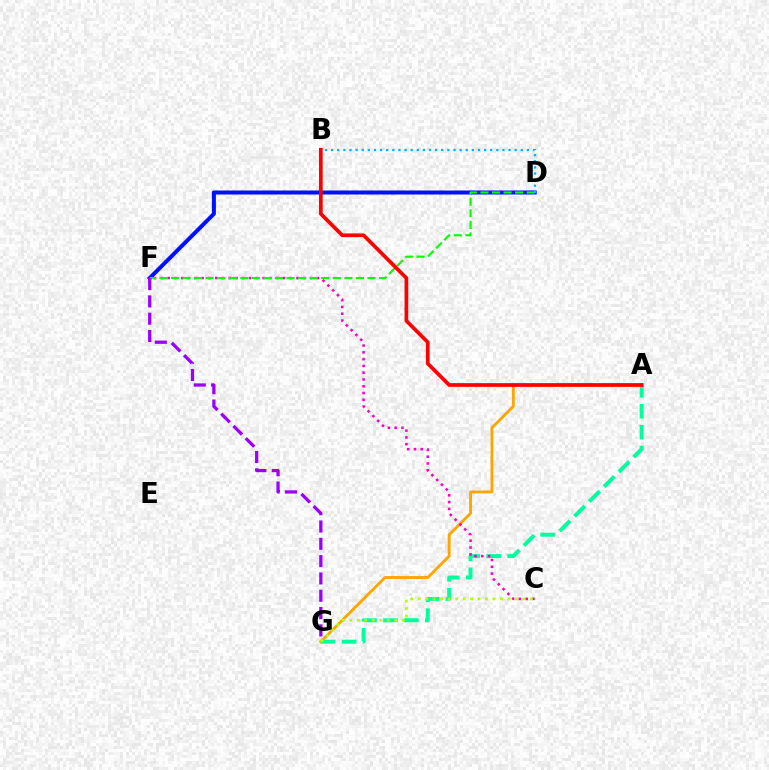{('A', 'G'): [{'color': '#ffa500', 'line_style': 'solid', 'thickness': 2.05}, {'color': '#00ff9d', 'line_style': 'dashed', 'thickness': 2.84}], ('D', 'F'): [{'color': '#0010ff', 'line_style': 'solid', 'thickness': 2.88}, {'color': '#08ff00', 'line_style': 'dashed', 'thickness': 1.57}], ('C', 'F'): [{'color': '#ff00bd', 'line_style': 'dotted', 'thickness': 1.84}], ('F', 'G'): [{'color': '#9b00ff', 'line_style': 'dashed', 'thickness': 2.35}], ('C', 'G'): [{'color': '#b3ff00', 'line_style': 'dotted', 'thickness': 2.03}], ('B', 'D'): [{'color': '#00b5ff', 'line_style': 'dotted', 'thickness': 1.66}], ('A', 'B'): [{'color': '#ff0000', 'line_style': 'solid', 'thickness': 2.67}]}